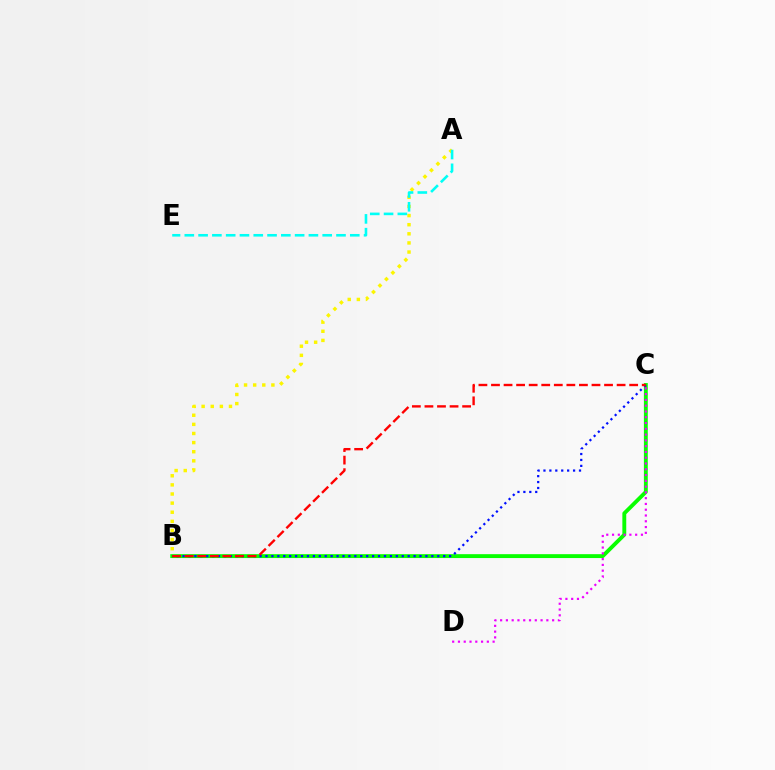{('B', 'C'): [{'color': '#08ff00', 'line_style': 'solid', 'thickness': 2.79}, {'color': '#0010ff', 'line_style': 'dotted', 'thickness': 1.61}, {'color': '#ff0000', 'line_style': 'dashed', 'thickness': 1.71}], ('A', 'B'): [{'color': '#fcf500', 'line_style': 'dotted', 'thickness': 2.48}], ('C', 'D'): [{'color': '#ee00ff', 'line_style': 'dotted', 'thickness': 1.57}], ('A', 'E'): [{'color': '#00fff6', 'line_style': 'dashed', 'thickness': 1.87}]}